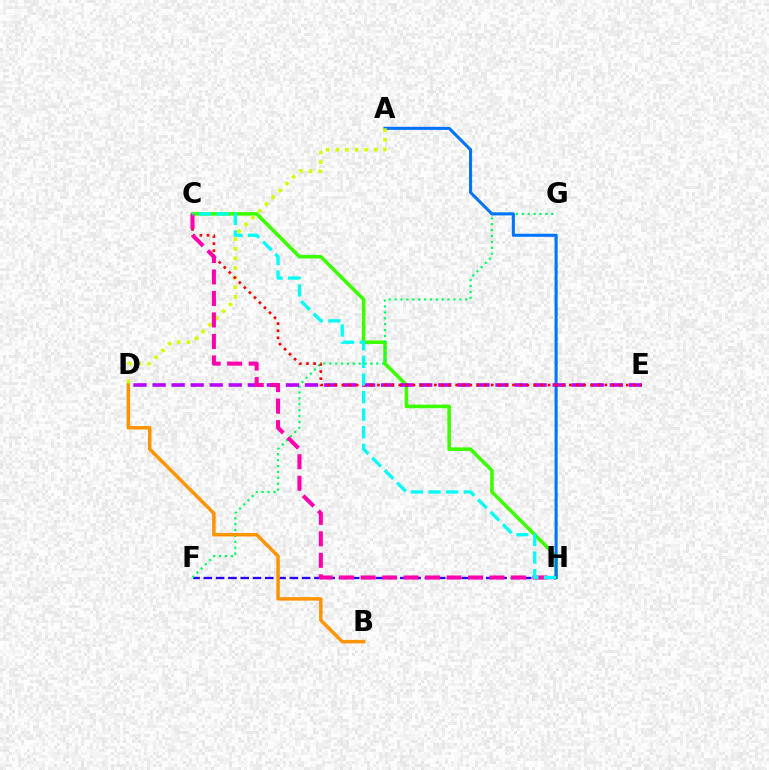{('F', 'H'): [{'color': '#2500ff', 'line_style': 'dashed', 'thickness': 1.67}], ('C', 'H'): [{'color': '#3dff00', 'line_style': 'solid', 'thickness': 2.59}, {'color': '#ff00ac', 'line_style': 'dashed', 'thickness': 2.92}, {'color': '#00fff6', 'line_style': 'dashed', 'thickness': 2.39}], ('F', 'G'): [{'color': '#00ff5c', 'line_style': 'dotted', 'thickness': 1.6}], ('A', 'H'): [{'color': '#0074ff', 'line_style': 'solid', 'thickness': 2.21}], ('A', 'D'): [{'color': '#d1ff00', 'line_style': 'dotted', 'thickness': 2.61}], ('D', 'E'): [{'color': '#b900ff', 'line_style': 'dashed', 'thickness': 2.59}], ('C', 'E'): [{'color': '#ff0000', 'line_style': 'dotted', 'thickness': 1.93}], ('B', 'D'): [{'color': '#ff9400', 'line_style': 'solid', 'thickness': 2.52}]}